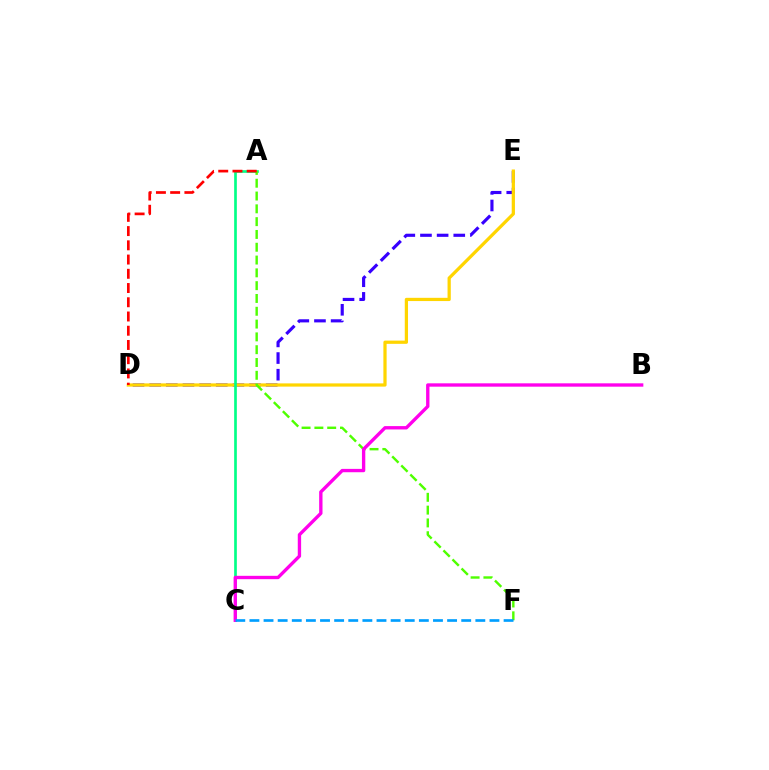{('D', 'E'): [{'color': '#3700ff', 'line_style': 'dashed', 'thickness': 2.26}, {'color': '#ffd500', 'line_style': 'solid', 'thickness': 2.33}], ('A', 'C'): [{'color': '#00ff86', 'line_style': 'solid', 'thickness': 1.92}], ('A', 'F'): [{'color': '#4fff00', 'line_style': 'dashed', 'thickness': 1.74}], ('B', 'C'): [{'color': '#ff00ed', 'line_style': 'solid', 'thickness': 2.41}], ('C', 'F'): [{'color': '#009eff', 'line_style': 'dashed', 'thickness': 1.92}], ('A', 'D'): [{'color': '#ff0000', 'line_style': 'dashed', 'thickness': 1.93}]}